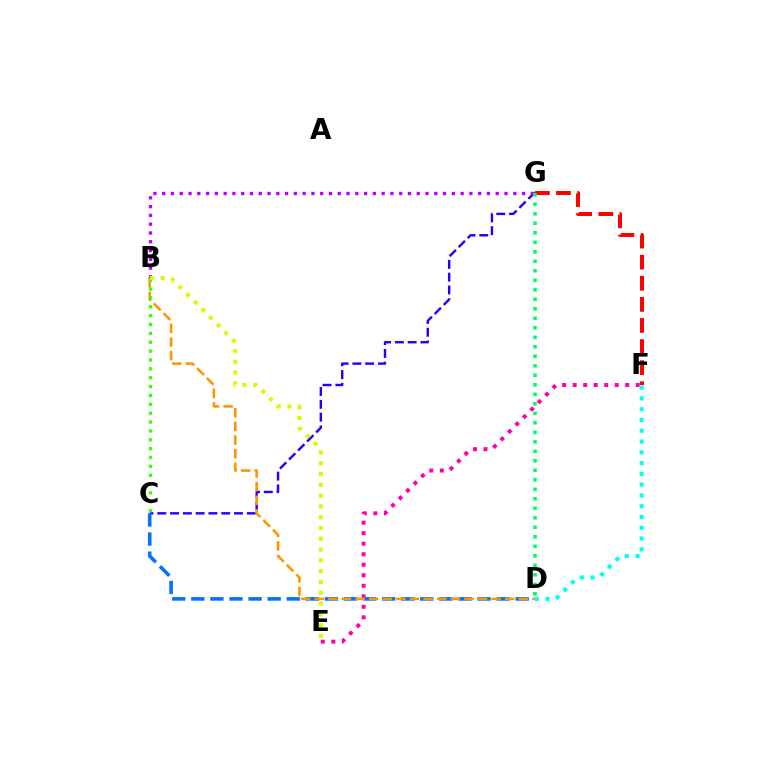{('C', 'G'): [{'color': '#2500ff', 'line_style': 'dashed', 'thickness': 1.74}], ('F', 'G'): [{'color': '#ff0000', 'line_style': 'dashed', 'thickness': 2.87}], ('E', 'F'): [{'color': '#ff00ac', 'line_style': 'dotted', 'thickness': 2.86}], ('D', 'F'): [{'color': '#00fff6', 'line_style': 'dotted', 'thickness': 2.93}], ('C', 'D'): [{'color': '#0074ff', 'line_style': 'dashed', 'thickness': 2.59}], ('B', 'D'): [{'color': '#ff9400', 'line_style': 'dashed', 'thickness': 1.85}], ('B', 'C'): [{'color': '#3dff00', 'line_style': 'dotted', 'thickness': 2.41}], ('B', 'G'): [{'color': '#b900ff', 'line_style': 'dotted', 'thickness': 2.38}], ('D', 'G'): [{'color': '#00ff5c', 'line_style': 'dotted', 'thickness': 2.58}], ('B', 'E'): [{'color': '#d1ff00', 'line_style': 'dotted', 'thickness': 2.93}]}